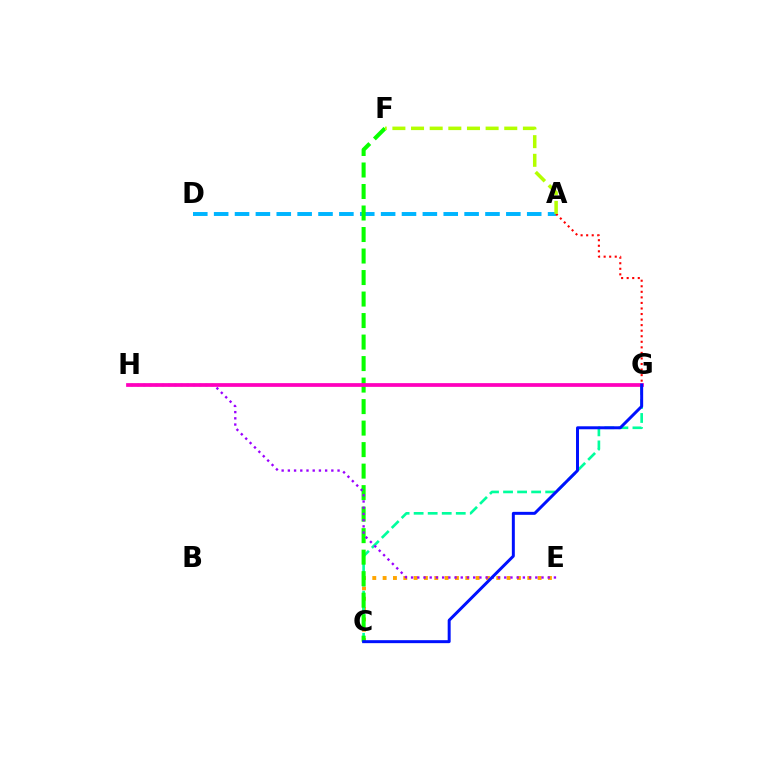{('A', 'D'): [{'color': '#00b5ff', 'line_style': 'dashed', 'thickness': 2.84}], ('C', 'E'): [{'color': '#ffa500', 'line_style': 'dotted', 'thickness': 2.81}], ('C', 'G'): [{'color': '#00ff9d', 'line_style': 'dashed', 'thickness': 1.91}, {'color': '#0010ff', 'line_style': 'solid', 'thickness': 2.14}], ('C', 'F'): [{'color': '#08ff00', 'line_style': 'dashed', 'thickness': 2.92}], ('E', 'H'): [{'color': '#9b00ff', 'line_style': 'dotted', 'thickness': 1.69}], ('A', 'G'): [{'color': '#ff0000', 'line_style': 'dotted', 'thickness': 1.51}], ('A', 'F'): [{'color': '#b3ff00', 'line_style': 'dashed', 'thickness': 2.53}], ('G', 'H'): [{'color': '#ff00bd', 'line_style': 'solid', 'thickness': 2.69}]}